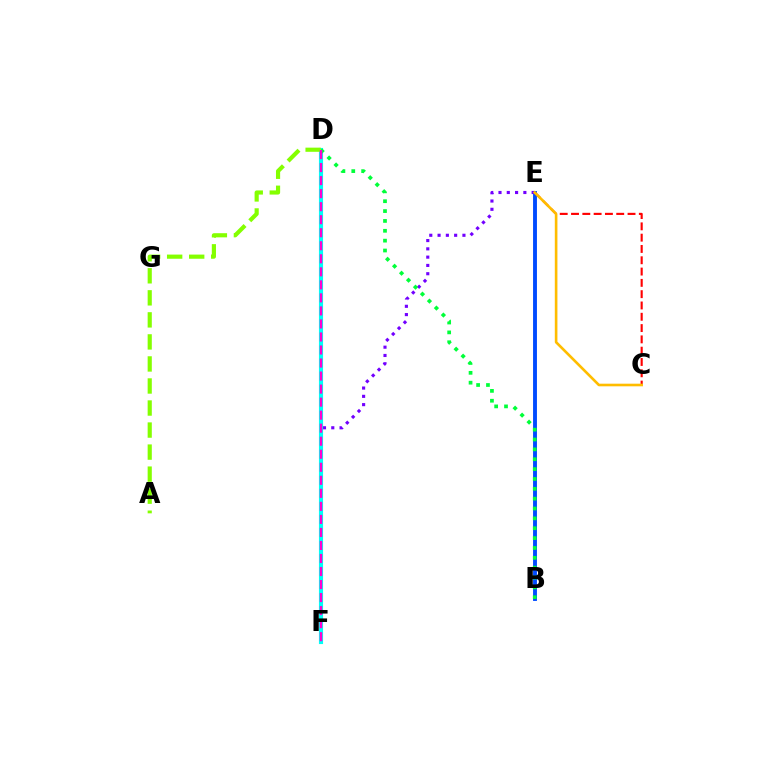{('B', 'E'): [{'color': '#004bff', 'line_style': 'solid', 'thickness': 2.8}], ('E', 'F'): [{'color': '#7200ff', 'line_style': 'dotted', 'thickness': 2.25}], ('D', 'F'): [{'color': '#00fff6', 'line_style': 'solid', 'thickness': 2.98}, {'color': '#ff00cf', 'line_style': 'dashed', 'thickness': 1.77}], ('B', 'D'): [{'color': '#00ff39', 'line_style': 'dotted', 'thickness': 2.68}], ('C', 'E'): [{'color': '#ff0000', 'line_style': 'dashed', 'thickness': 1.54}, {'color': '#ffbd00', 'line_style': 'solid', 'thickness': 1.89}], ('A', 'D'): [{'color': '#84ff00', 'line_style': 'dashed', 'thickness': 2.99}]}